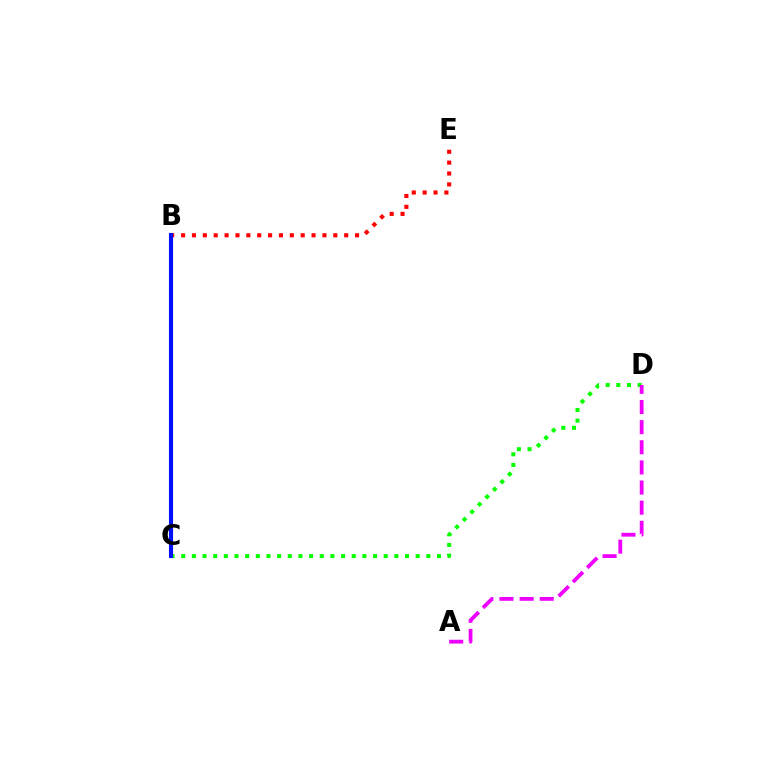{('B', 'C'): [{'color': '#fcf500', 'line_style': 'dotted', 'thickness': 2.35}, {'color': '#00fff6', 'line_style': 'solid', 'thickness': 1.77}, {'color': '#0010ff', 'line_style': 'solid', 'thickness': 2.94}], ('C', 'D'): [{'color': '#08ff00', 'line_style': 'dotted', 'thickness': 2.9}], ('A', 'D'): [{'color': '#ee00ff', 'line_style': 'dashed', 'thickness': 2.74}], ('B', 'E'): [{'color': '#ff0000', 'line_style': 'dotted', 'thickness': 2.95}]}